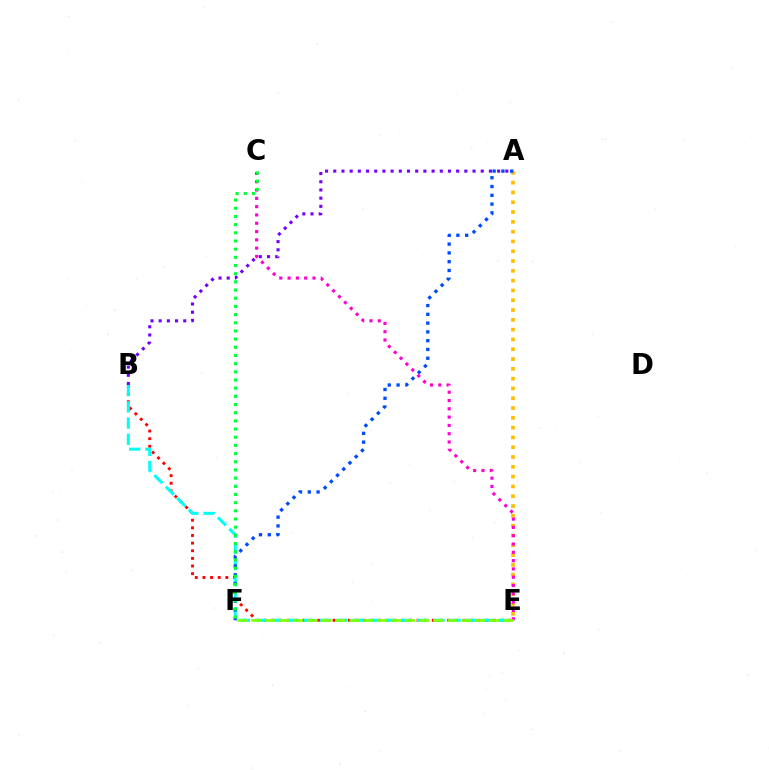{('A', 'E'): [{'color': '#ffbd00', 'line_style': 'dotted', 'thickness': 2.66}], ('B', 'E'): [{'color': '#ff0000', 'line_style': 'dotted', 'thickness': 2.07}, {'color': '#00fff6', 'line_style': 'dashed', 'thickness': 2.2}], ('C', 'E'): [{'color': '#ff00cf', 'line_style': 'dotted', 'thickness': 2.26}], ('E', 'F'): [{'color': '#84ff00', 'line_style': 'dashed', 'thickness': 1.9}], ('A', 'F'): [{'color': '#004bff', 'line_style': 'dotted', 'thickness': 2.39}], ('A', 'B'): [{'color': '#7200ff', 'line_style': 'dotted', 'thickness': 2.23}], ('C', 'F'): [{'color': '#00ff39', 'line_style': 'dotted', 'thickness': 2.22}]}